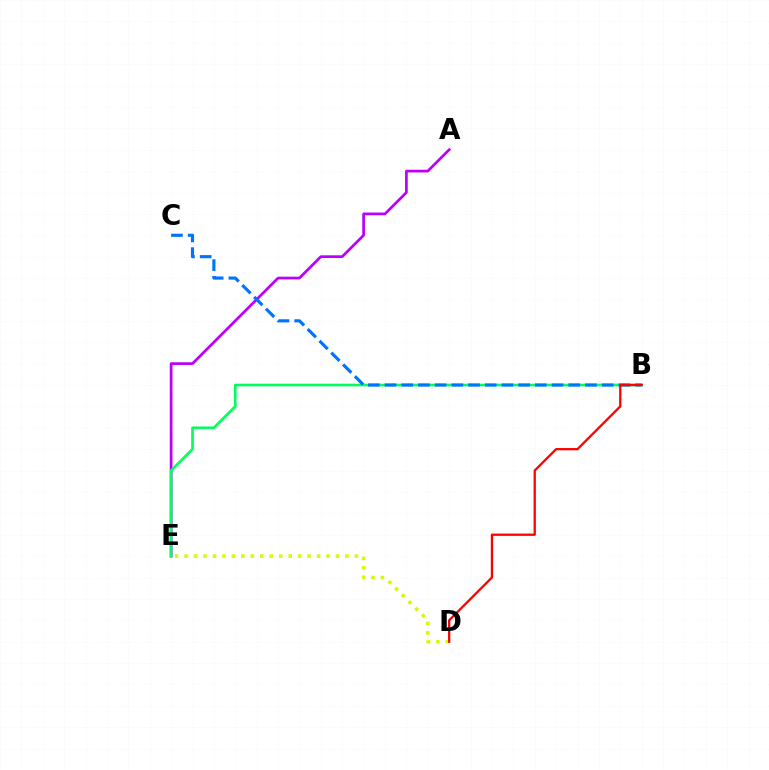{('A', 'E'): [{'color': '#b900ff', 'line_style': 'solid', 'thickness': 1.95}], ('B', 'E'): [{'color': '#00ff5c', 'line_style': 'solid', 'thickness': 1.9}], ('D', 'E'): [{'color': '#d1ff00', 'line_style': 'dotted', 'thickness': 2.57}], ('B', 'C'): [{'color': '#0074ff', 'line_style': 'dashed', 'thickness': 2.27}], ('B', 'D'): [{'color': '#ff0000', 'line_style': 'solid', 'thickness': 1.64}]}